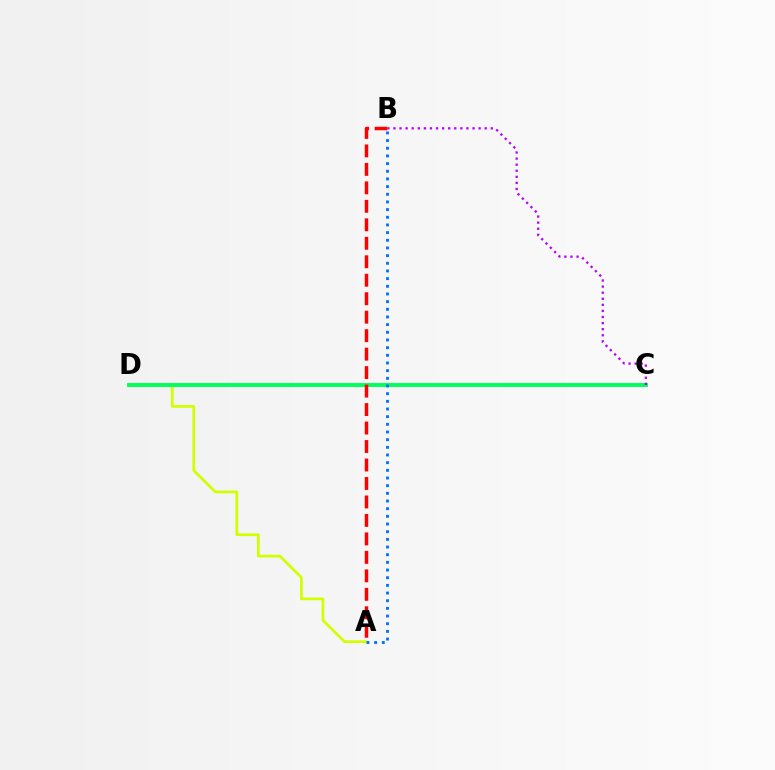{('A', 'D'): [{'color': '#d1ff00', 'line_style': 'solid', 'thickness': 1.96}], ('C', 'D'): [{'color': '#00ff5c', 'line_style': 'solid', 'thickness': 2.81}], ('A', 'B'): [{'color': '#0074ff', 'line_style': 'dotted', 'thickness': 2.08}, {'color': '#ff0000', 'line_style': 'dashed', 'thickness': 2.51}], ('B', 'C'): [{'color': '#b900ff', 'line_style': 'dotted', 'thickness': 1.65}]}